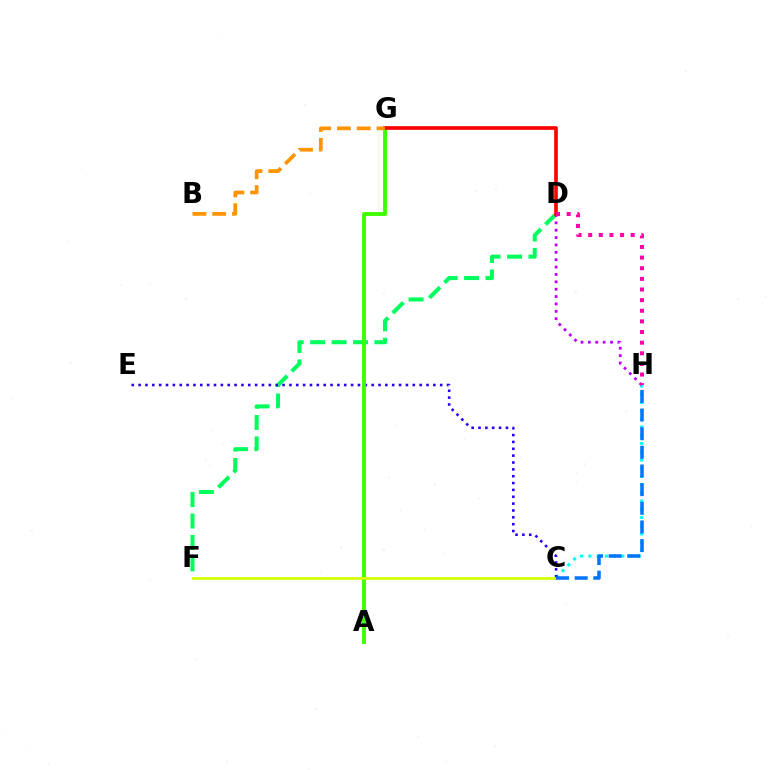{('C', 'H'): [{'color': '#00fff6', 'line_style': 'dotted', 'thickness': 2.23}, {'color': '#0074ff', 'line_style': 'dashed', 'thickness': 2.53}], ('D', 'F'): [{'color': '#00ff5c', 'line_style': 'dashed', 'thickness': 2.91}], ('D', 'H'): [{'color': '#b900ff', 'line_style': 'dotted', 'thickness': 2.0}, {'color': '#ff00ac', 'line_style': 'dotted', 'thickness': 2.89}], ('C', 'E'): [{'color': '#2500ff', 'line_style': 'dotted', 'thickness': 1.86}], ('A', 'G'): [{'color': '#3dff00', 'line_style': 'solid', 'thickness': 2.79}], ('D', 'G'): [{'color': '#ff0000', 'line_style': 'solid', 'thickness': 2.64}], ('C', 'F'): [{'color': '#d1ff00', 'line_style': 'solid', 'thickness': 1.96}], ('B', 'G'): [{'color': '#ff9400', 'line_style': 'dashed', 'thickness': 2.69}]}